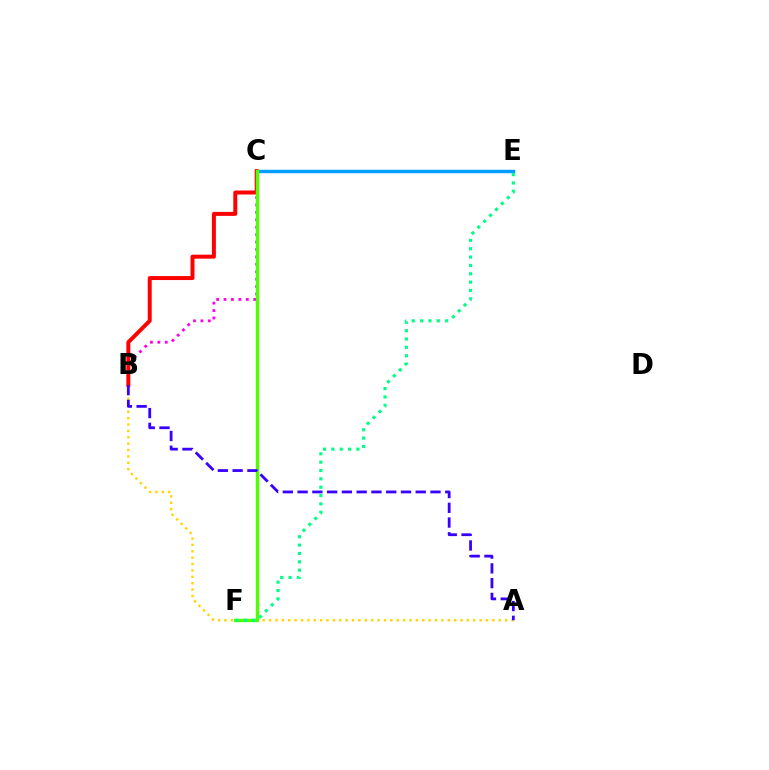{('B', 'C'): [{'color': '#ff00ed', 'line_style': 'dotted', 'thickness': 2.02}, {'color': '#ff0000', 'line_style': 'solid', 'thickness': 2.86}], ('A', 'B'): [{'color': '#ffd500', 'line_style': 'dotted', 'thickness': 1.73}, {'color': '#3700ff', 'line_style': 'dashed', 'thickness': 2.01}], ('C', 'E'): [{'color': '#009eff', 'line_style': 'solid', 'thickness': 2.48}], ('C', 'F'): [{'color': '#4fff00', 'line_style': 'solid', 'thickness': 2.44}], ('E', 'F'): [{'color': '#00ff86', 'line_style': 'dotted', 'thickness': 2.27}]}